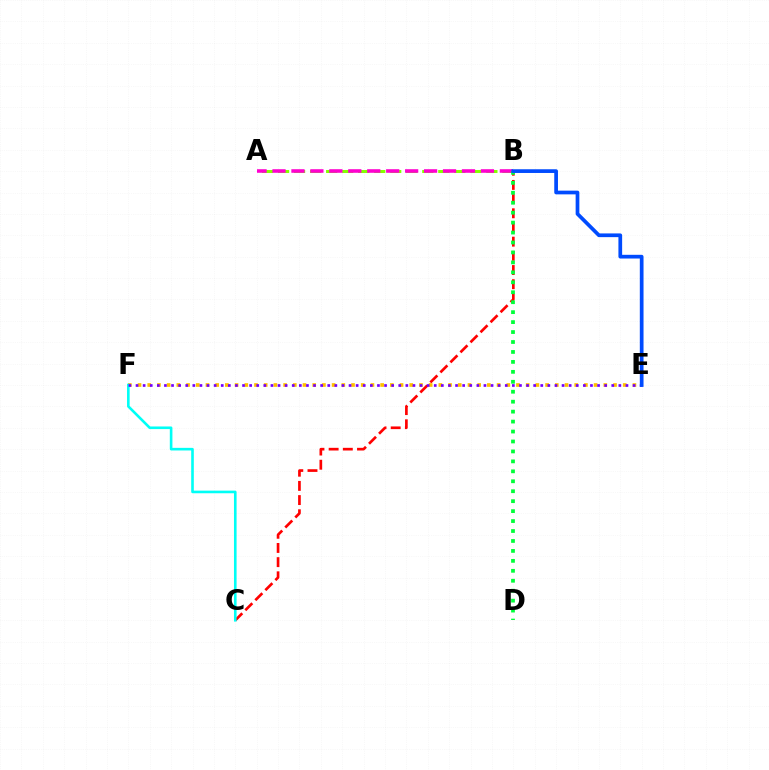{('B', 'C'): [{'color': '#ff0000', 'line_style': 'dashed', 'thickness': 1.93}], ('E', 'F'): [{'color': '#ffbd00', 'line_style': 'dotted', 'thickness': 2.64}, {'color': '#7200ff', 'line_style': 'dotted', 'thickness': 1.93}], ('A', 'B'): [{'color': '#84ff00', 'line_style': 'dashed', 'thickness': 2.18}, {'color': '#ff00cf', 'line_style': 'dashed', 'thickness': 2.57}], ('B', 'D'): [{'color': '#00ff39', 'line_style': 'dotted', 'thickness': 2.7}], ('C', 'F'): [{'color': '#00fff6', 'line_style': 'solid', 'thickness': 1.88}], ('B', 'E'): [{'color': '#004bff', 'line_style': 'solid', 'thickness': 2.68}]}